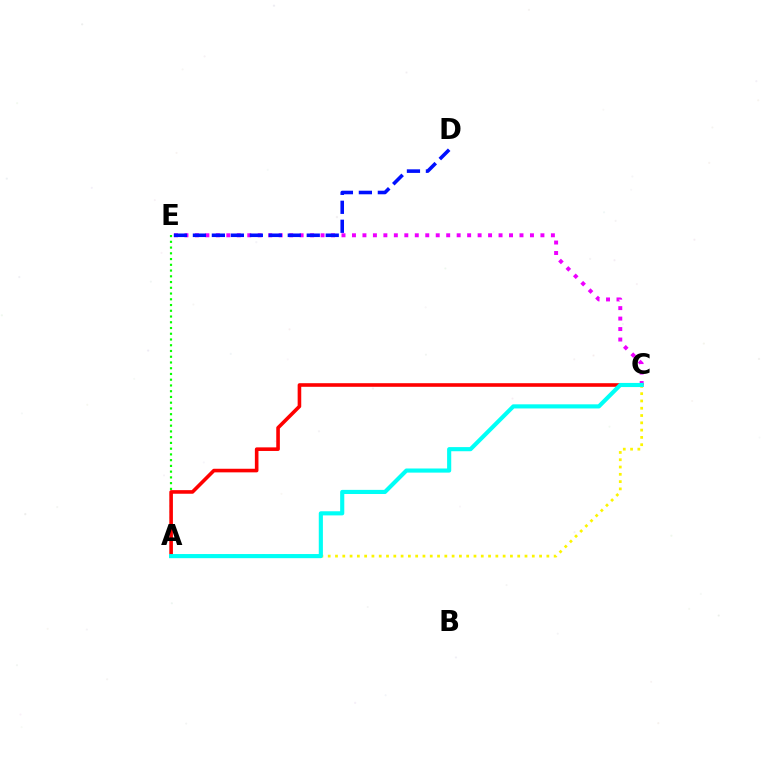{('C', 'E'): [{'color': '#ee00ff', 'line_style': 'dotted', 'thickness': 2.84}], ('A', 'E'): [{'color': '#08ff00', 'line_style': 'dotted', 'thickness': 1.56}], ('A', 'C'): [{'color': '#ff0000', 'line_style': 'solid', 'thickness': 2.59}, {'color': '#fcf500', 'line_style': 'dotted', 'thickness': 1.98}, {'color': '#00fff6', 'line_style': 'solid', 'thickness': 2.97}], ('D', 'E'): [{'color': '#0010ff', 'line_style': 'dashed', 'thickness': 2.58}]}